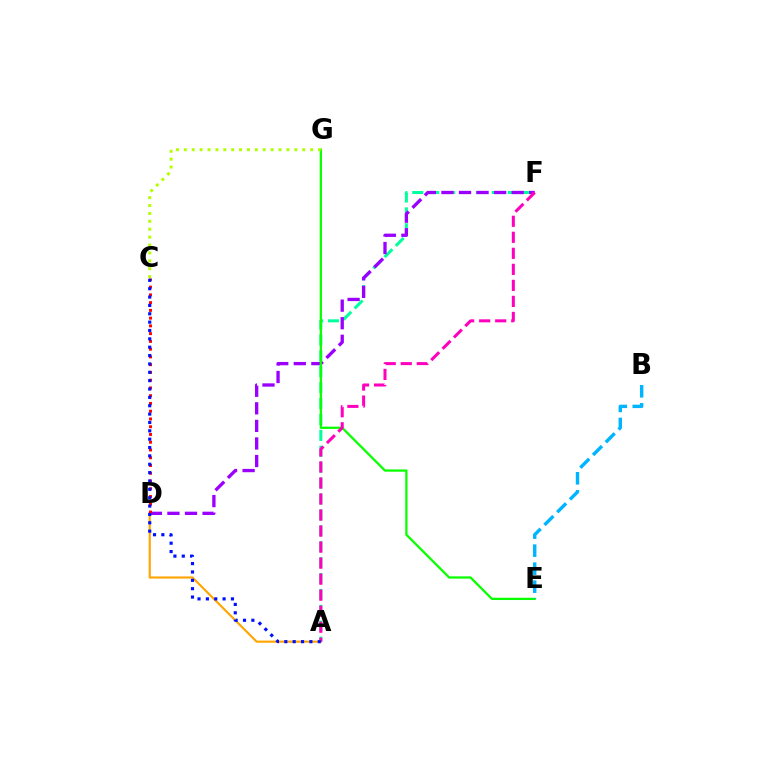{('A', 'F'): [{'color': '#00ff9d', 'line_style': 'dashed', 'thickness': 2.16}, {'color': '#ff00bd', 'line_style': 'dashed', 'thickness': 2.18}], ('D', 'F'): [{'color': '#9b00ff', 'line_style': 'dashed', 'thickness': 2.39}], ('A', 'D'): [{'color': '#ffa500', 'line_style': 'solid', 'thickness': 1.54}], ('E', 'G'): [{'color': '#08ff00', 'line_style': 'solid', 'thickness': 1.63}], ('B', 'E'): [{'color': '#00b5ff', 'line_style': 'dashed', 'thickness': 2.45}], ('C', 'D'): [{'color': '#ff0000', 'line_style': 'dotted', 'thickness': 2.11}], ('A', 'C'): [{'color': '#0010ff', 'line_style': 'dotted', 'thickness': 2.27}], ('C', 'G'): [{'color': '#b3ff00', 'line_style': 'dotted', 'thickness': 2.14}]}